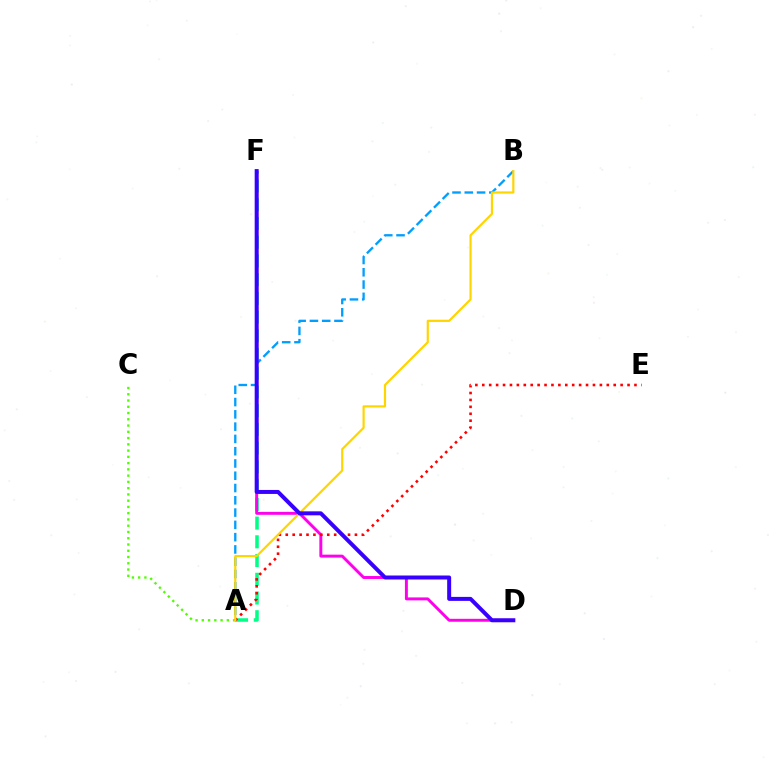{('A', 'F'): [{'color': '#00ff86', 'line_style': 'dashed', 'thickness': 2.54}], ('A', 'C'): [{'color': '#4fff00', 'line_style': 'dotted', 'thickness': 1.7}], ('D', 'F'): [{'color': '#ff00ed', 'line_style': 'solid', 'thickness': 2.12}, {'color': '#3700ff', 'line_style': 'solid', 'thickness': 2.87}], ('A', 'E'): [{'color': '#ff0000', 'line_style': 'dotted', 'thickness': 1.88}], ('A', 'B'): [{'color': '#009eff', 'line_style': 'dashed', 'thickness': 1.67}, {'color': '#ffd500', 'line_style': 'solid', 'thickness': 1.58}]}